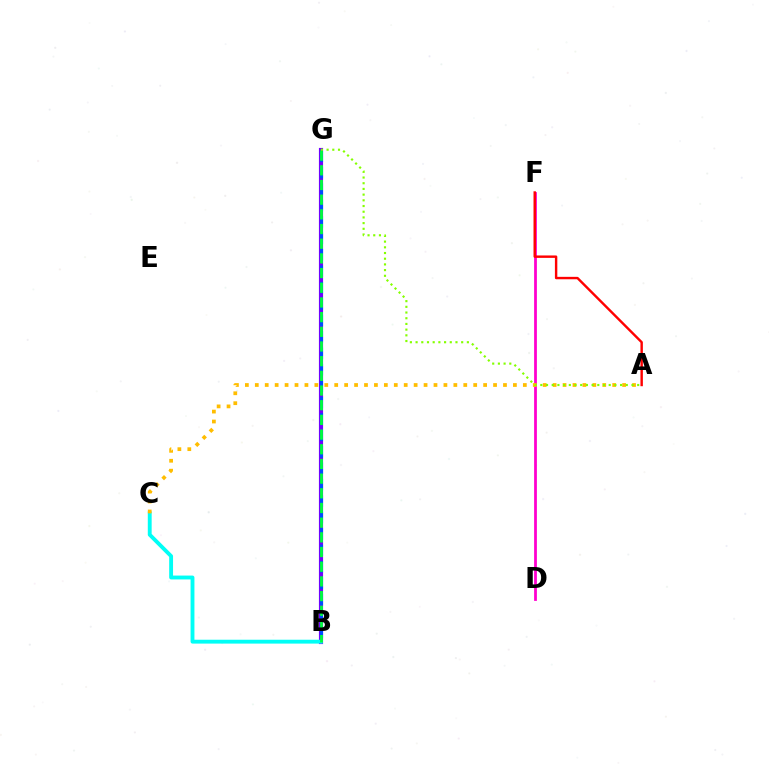{('B', 'G'): [{'color': '#7200ff', 'line_style': 'solid', 'thickness': 2.99}, {'color': '#004bff', 'line_style': 'dashed', 'thickness': 2.23}, {'color': '#00ff39', 'line_style': 'dashed', 'thickness': 1.99}], ('D', 'F'): [{'color': '#ff00cf', 'line_style': 'solid', 'thickness': 2.0}], ('B', 'C'): [{'color': '#00fff6', 'line_style': 'solid', 'thickness': 2.78}], ('A', 'C'): [{'color': '#ffbd00', 'line_style': 'dotted', 'thickness': 2.7}], ('A', 'F'): [{'color': '#ff0000', 'line_style': 'solid', 'thickness': 1.74}], ('A', 'G'): [{'color': '#84ff00', 'line_style': 'dotted', 'thickness': 1.55}]}